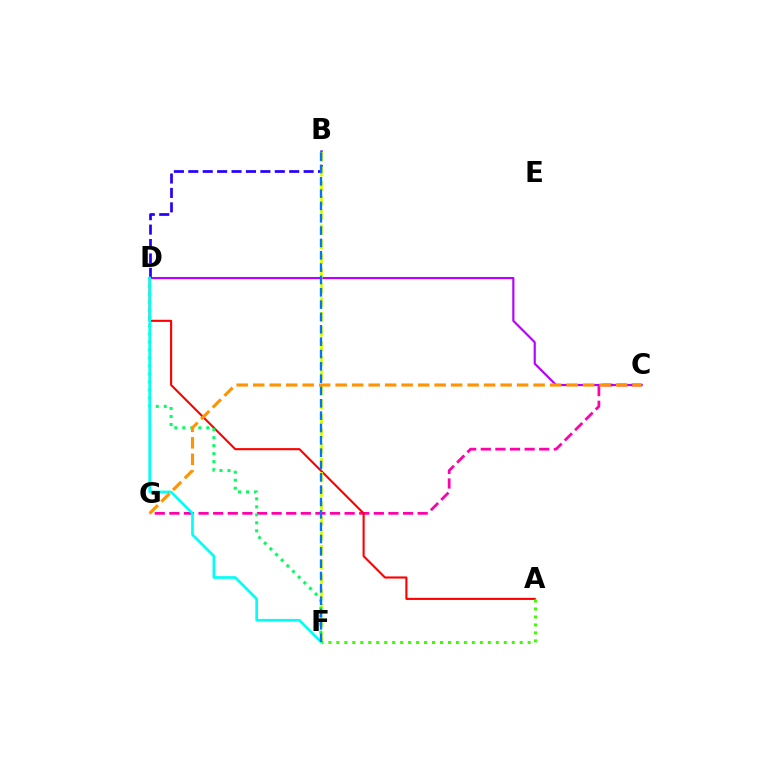{('C', 'G'): [{'color': '#ff00ac', 'line_style': 'dashed', 'thickness': 1.98}, {'color': '#ff9400', 'line_style': 'dashed', 'thickness': 2.24}], ('C', 'D'): [{'color': '#b900ff', 'line_style': 'solid', 'thickness': 1.56}], ('B', 'D'): [{'color': '#2500ff', 'line_style': 'dashed', 'thickness': 1.96}], ('A', 'D'): [{'color': '#ff0000', 'line_style': 'solid', 'thickness': 1.52}], ('B', 'F'): [{'color': '#d1ff00', 'line_style': 'dashed', 'thickness': 1.98}, {'color': '#0074ff', 'line_style': 'dashed', 'thickness': 1.68}], ('D', 'F'): [{'color': '#00ff5c', 'line_style': 'dotted', 'thickness': 2.17}, {'color': '#00fff6', 'line_style': 'solid', 'thickness': 1.94}], ('A', 'F'): [{'color': '#3dff00', 'line_style': 'dotted', 'thickness': 2.17}]}